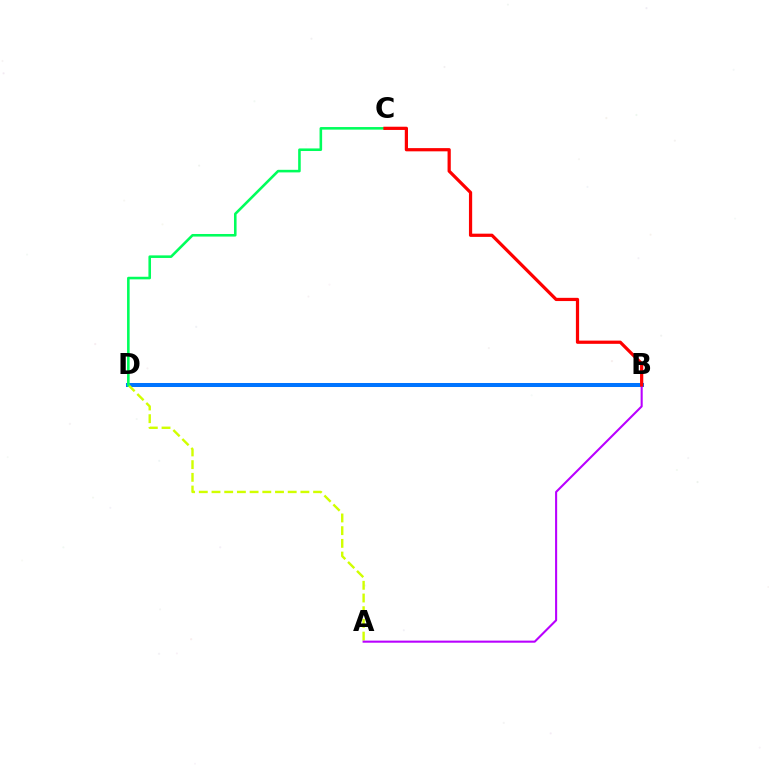{('B', 'D'): [{'color': '#0074ff', 'line_style': 'solid', 'thickness': 2.89}], ('A', 'D'): [{'color': '#d1ff00', 'line_style': 'dashed', 'thickness': 1.73}], ('A', 'B'): [{'color': '#b900ff', 'line_style': 'solid', 'thickness': 1.5}], ('C', 'D'): [{'color': '#00ff5c', 'line_style': 'solid', 'thickness': 1.86}], ('B', 'C'): [{'color': '#ff0000', 'line_style': 'solid', 'thickness': 2.32}]}